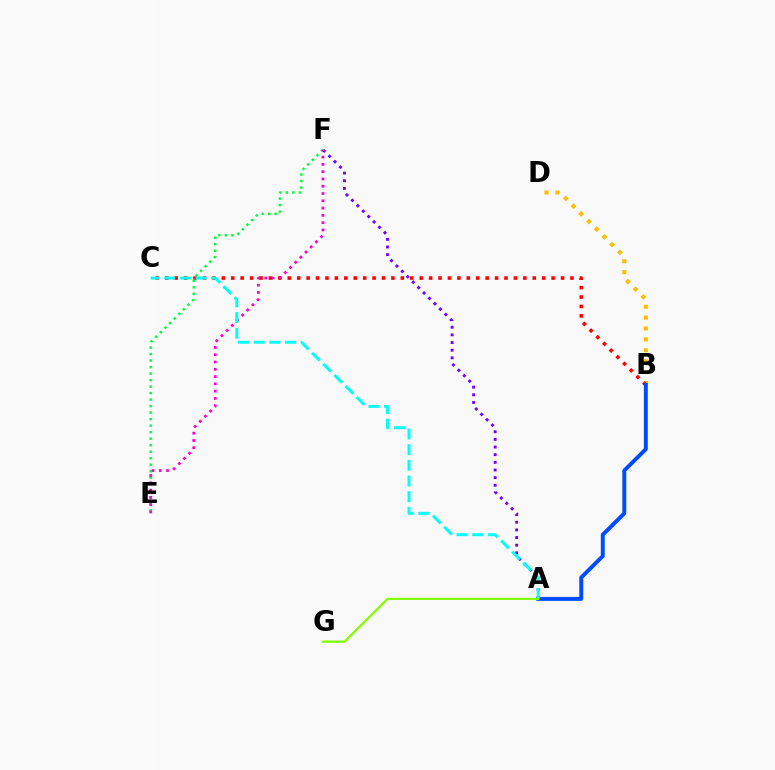{('B', 'D'): [{'color': '#ffbd00', 'line_style': 'dotted', 'thickness': 2.96}], ('B', 'C'): [{'color': '#ff0000', 'line_style': 'dotted', 'thickness': 2.56}], ('A', 'B'): [{'color': '#004bff', 'line_style': 'solid', 'thickness': 2.84}], ('E', 'F'): [{'color': '#00ff39', 'line_style': 'dotted', 'thickness': 1.77}, {'color': '#ff00cf', 'line_style': 'dotted', 'thickness': 1.98}], ('A', 'F'): [{'color': '#7200ff', 'line_style': 'dotted', 'thickness': 2.08}], ('A', 'C'): [{'color': '#00fff6', 'line_style': 'dashed', 'thickness': 2.13}], ('A', 'G'): [{'color': '#84ff00', 'line_style': 'solid', 'thickness': 1.63}]}